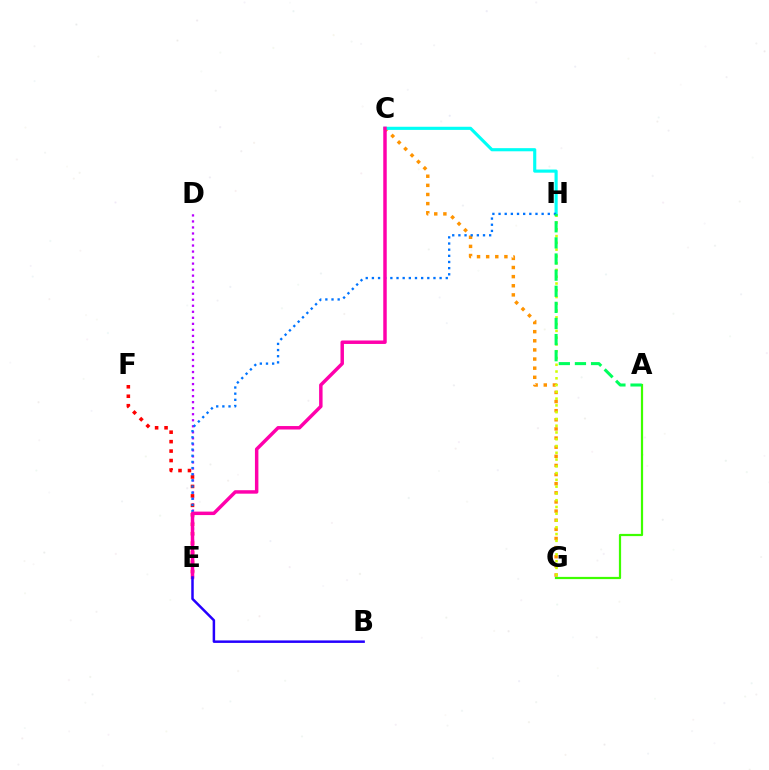{('D', 'E'): [{'color': '#b900ff', 'line_style': 'dotted', 'thickness': 1.64}], ('C', 'G'): [{'color': '#ff9400', 'line_style': 'dotted', 'thickness': 2.48}], ('G', 'H'): [{'color': '#d1ff00', 'line_style': 'dotted', 'thickness': 1.84}], ('C', 'H'): [{'color': '#00fff6', 'line_style': 'solid', 'thickness': 2.26}], ('E', 'F'): [{'color': '#ff0000', 'line_style': 'dotted', 'thickness': 2.57}], ('E', 'H'): [{'color': '#0074ff', 'line_style': 'dotted', 'thickness': 1.67}], ('A', 'G'): [{'color': '#3dff00', 'line_style': 'solid', 'thickness': 1.6}], ('C', 'E'): [{'color': '#ff00ac', 'line_style': 'solid', 'thickness': 2.49}], ('A', 'H'): [{'color': '#00ff5c', 'line_style': 'dashed', 'thickness': 2.19}], ('B', 'E'): [{'color': '#2500ff', 'line_style': 'solid', 'thickness': 1.79}]}